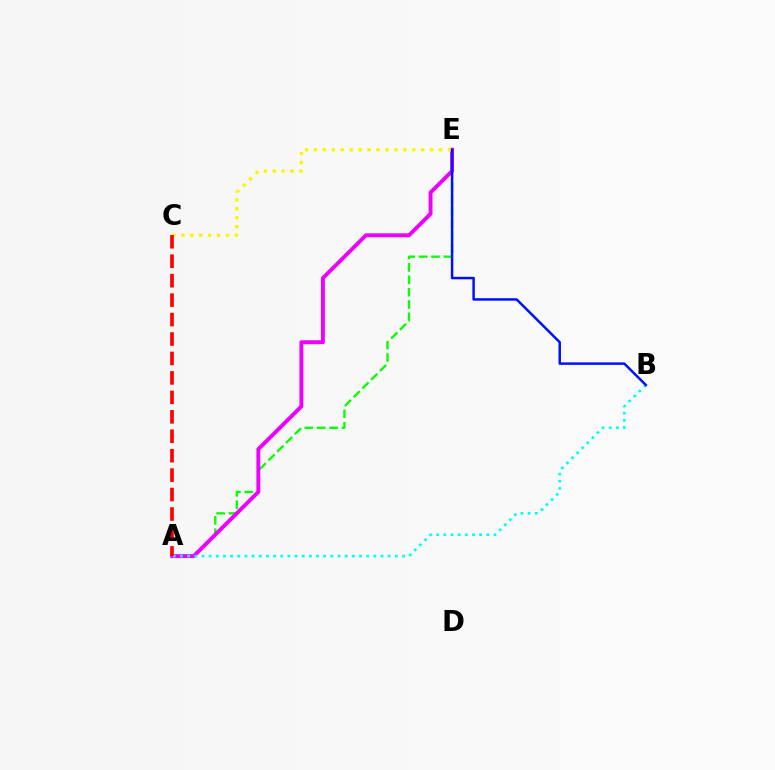{('A', 'E'): [{'color': '#08ff00', 'line_style': 'dashed', 'thickness': 1.68}, {'color': '#ee00ff', 'line_style': 'solid', 'thickness': 2.81}], ('A', 'B'): [{'color': '#00fff6', 'line_style': 'dotted', 'thickness': 1.95}], ('C', 'E'): [{'color': '#fcf500', 'line_style': 'dotted', 'thickness': 2.43}], ('A', 'C'): [{'color': '#ff0000', 'line_style': 'dashed', 'thickness': 2.64}], ('B', 'E'): [{'color': '#0010ff', 'line_style': 'solid', 'thickness': 1.79}]}